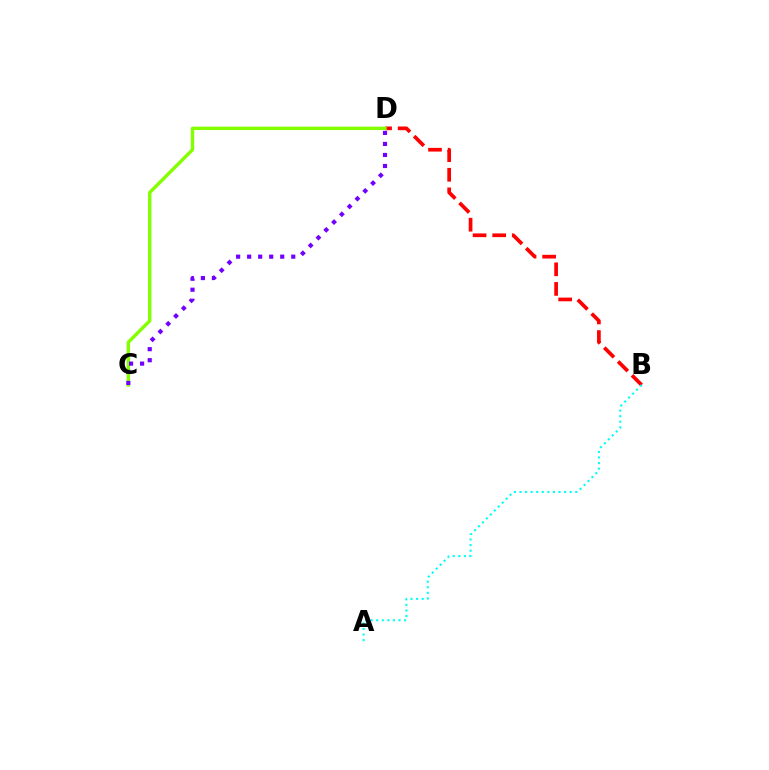{('B', 'D'): [{'color': '#ff0000', 'line_style': 'dashed', 'thickness': 2.66}], ('A', 'B'): [{'color': '#00fff6', 'line_style': 'dotted', 'thickness': 1.51}], ('C', 'D'): [{'color': '#84ff00', 'line_style': 'solid', 'thickness': 2.44}, {'color': '#7200ff', 'line_style': 'dotted', 'thickness': 3.0}]}